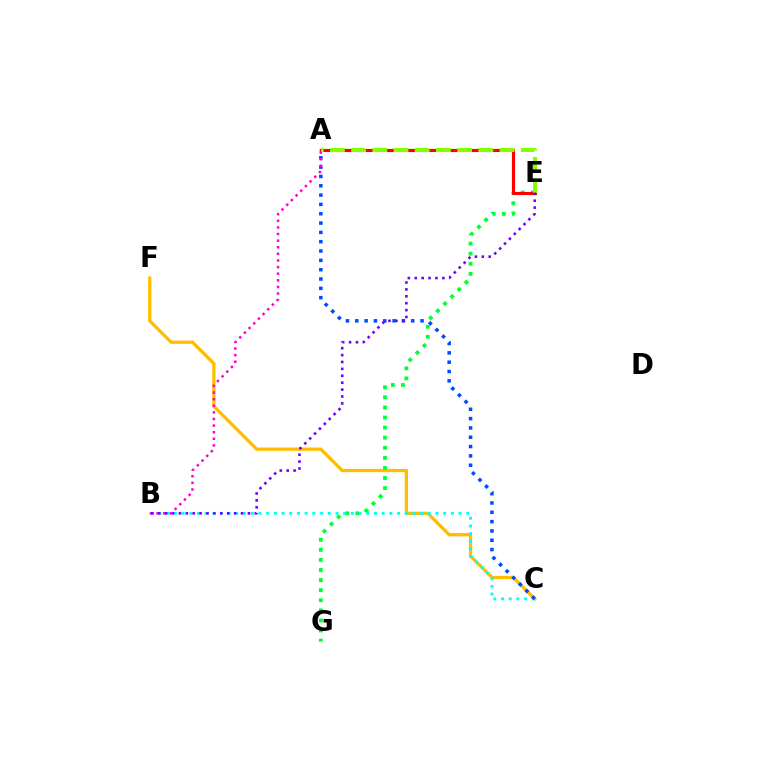{('C', 'F'): [{'color': '#ffbd00', 'line_style': 'solid', 'thickness': 2.36}], ('E', 'G'): [{'color': '#00ff39', 'line_style': 'dotted', 'thickness': 2.74}], ('B', 'C'): [{'color': '#00fff6', 'line_style': 'dotted', 'thickness': 2.09}], ('A', 'C'): [{'color': '#004bff', 'line_style': 'dotted', 'thickness': 2.53}], ('A', 'E'): [{'color': '#ff0000', 'line_style': 'solid', 'thickness': 2.26}, {'color': '#84ff00', 'line_style': 'dashed', 'thickness': 2.88}], ('A', 'B'): [{'color': '#ff00cf', 'line_style': 'dotted', 'thickness': 1.8}], ('B', 'E'): [{'color': '#7200ff', 'line_style': 'dotted', 'thickness': 1.88}]}